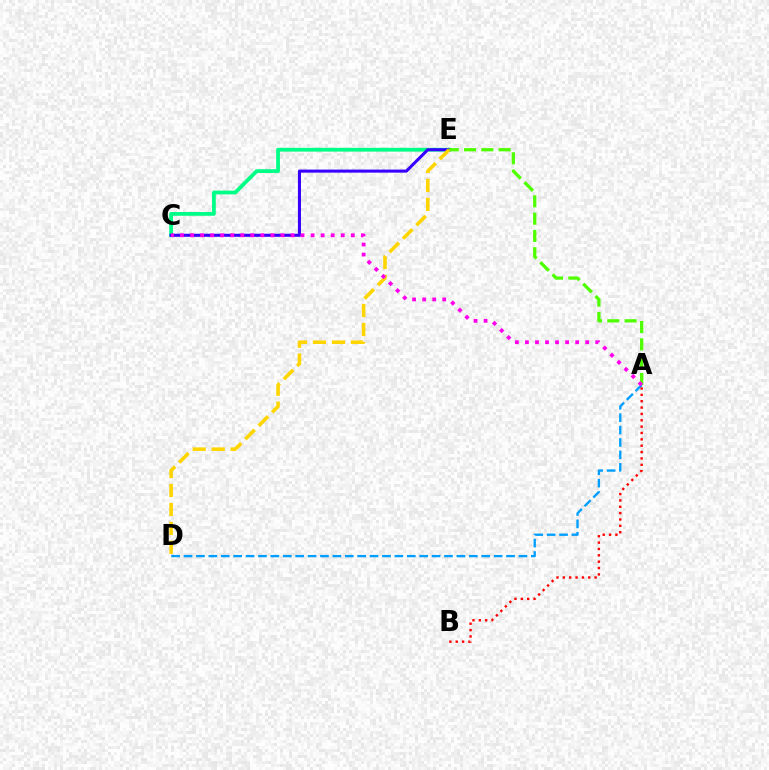{('A', 'D'): [{'color': '#009eff', 'line_style': 'dashed', 'thickness': 1.68}], ('C', 'E'): [{'color': '#00ff86', 'line_style': 'solid', 'thickness': 2.73}, {'color': '#3700ff', 'line_style': 'solid', 'thickness': 2.2}], ('A', 'B'): [{'color': '#ff0000', 'line_style': 'dotted', 'thickness': 1.73}], ('A', 'E'): [{'color': '#4fff00', 'line_style': 'dashed', 'thickness': 2.35}], ('D', 'E'): [{'color': '#ffd500', 'line_style': 'dashed', 'thickness': 2.58}], ('A', 'C'): [{'color': '#ff00ed', 'line_style': 'dotted', 'thickness': 2.73}]}